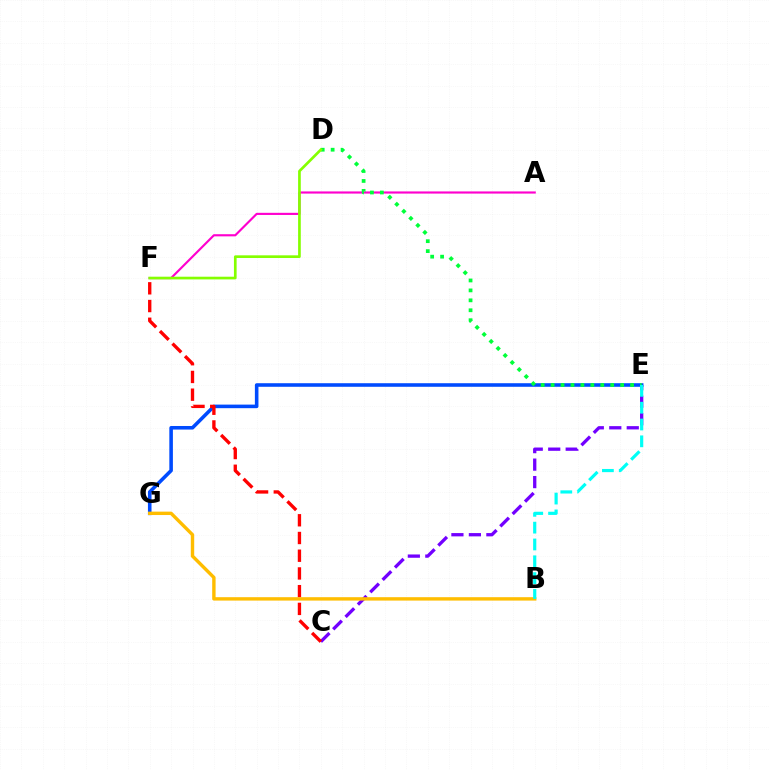{('C', 'E'): [{'color': '#7200ff', 'line_style': 'dashed', 'thickness': 2.37}], ('E', 'G'): [{'color': '#004bff', 'line_style': 'solid', 'thickness': 2.57}], ('C', 'F'): [{'color': '#ff0000', 'line_style': 'dashed', 'thickness': 2.41}], ('A', 'F'): [{'color': '#ff00cf', 'line_style': 'solid', 'thickness': 1.55}], ('D', 'E'): [{'color': '#00ff39', 'line_style': 'dotted', 'thickness': 2.7}], ('B', 'G'): [{'color': '#ffbd00', 'line_style': 'solid', 'thickness': 2.45}], ('B', 'E'): [{'color': '#00fff6', 'line_style': 'dashed', 'thickness': 2.29}], ('D', 'F'): [{'color': '#84ff00', 'line_style': 'solid', 'thickness': 1.93}]}